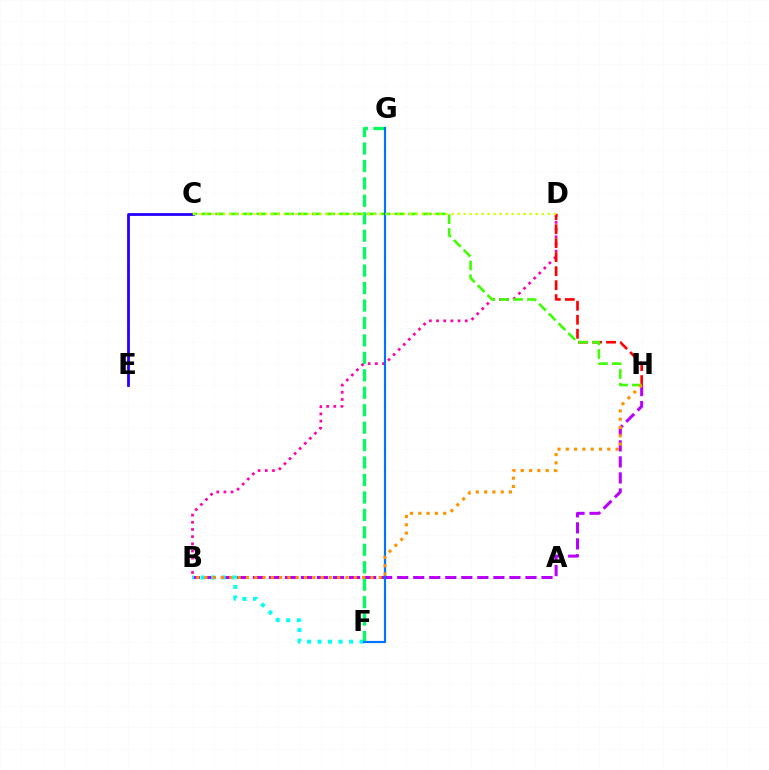{('B', 'D'): [{'color': '#ff00ac', 'line_style': 'dotted', 'thickness': 1.95}], ('B', 'H'): [{'color': '#b900ff', 'line_style': 'dashed', 'thickness': 2.18}, {'color': '#ff9400', 'line_style': 'dotted', 'thickness': 2.25}], ('C', 'E'): [{'color': '#2500ff', 'line_style': 'solid', 'thickness': 2.01}], ('B', 'F'): [{'color': '#00fff6', 'line_style': 'dotted', 'thickness': 2.86}], ('D', 'H'): [{'color': '#ff0000', 'line_style': 'dashed', 'thickness': 1.9}], ('C', 'H'): [{'color': '#3dff00', 'line_style': 'dashed', 'thickness': 1.87}], ('F', 'G'): [{'color': '#00ff5c', 'line_style': 'dashed', 'thickness': 2.37}, {'color': '#0074ff', 'line_style': 'solid', 'thickness': 1.56}], ('C', 'D'): [{'color': '#d1ff00', 'line_style': 'dotted', 'thickness': 1.63}]}